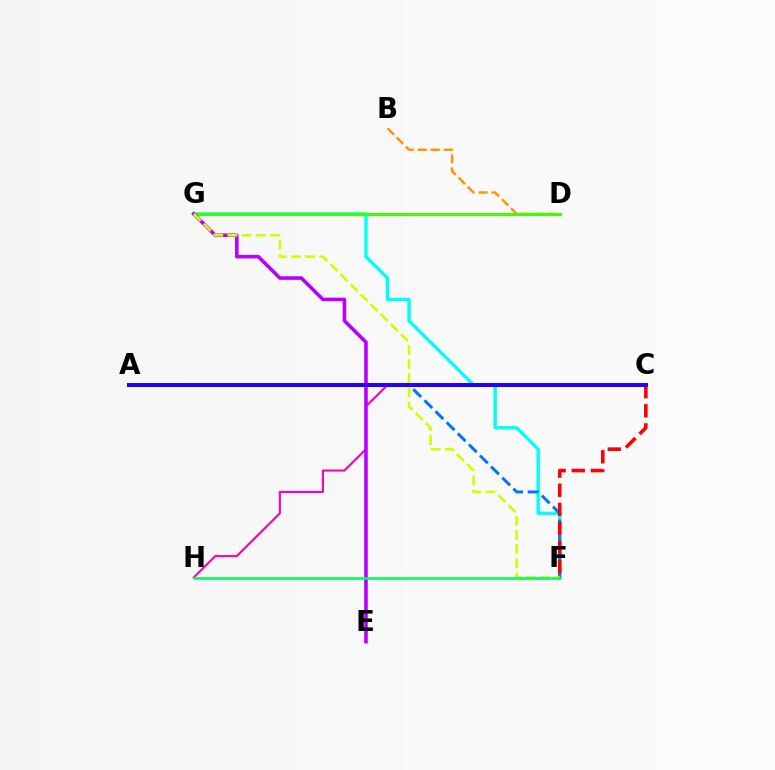{('B', 'D'): [{'color': '#ff9400', 'line_style': 'dashed', 'thickness': 1.77}], ('F', 'G'): [{'color': '#00fff6', 'line_style': 'solid', 'thickness': 2.43}, {'color': '#d1ff00', 'line_style': 'dashed', 'thickness': 1.92}], ('D', 'G'): [{'color': '#3dff00', 'line_style': 'solid', 'thickness': 2.15}], ('A', 'F'): [{'color': '#0074ff', 'line_style': 'dashed', 'thickness': 2.13}], ('C', 'H'): [{'color': '#ff00ac', 'line_style': 'solid', 'thickness': 1.52}], ('C', 'F'): [{'color': '#ff0000', 'line_style': 'dashed', 'thickness': 2.6}], ('E', 'G'): [{'color': '#b900ff', 'line_style': 'solid', 'thickness': 2.58}], ('F', 'H'): [{'color': '#00ff5c', 'line_style': 'solid', 'thickness': 1.89}], ('A', 'C'): [{'color': '#2500ff', 'line_style': 'solid', 'thickness': 2.87}]}